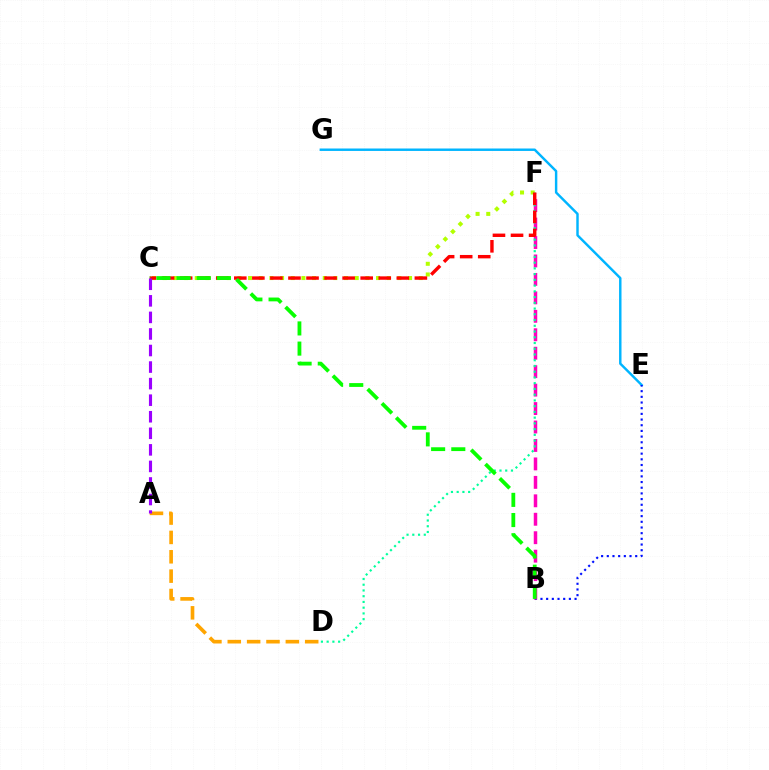{('E', 'G'): [{'color': '#00b5ff', 'line_style': 'solid', 'thickness': 1.76}], ('C', 'F'): [{'color': '#b3ff00', 'line_style': 'dotted', 'thickness': 2.9}, {'color': '#ff0000', 'line_style': 'dashed', 'thickness': 2.45}], ('B', 'E'): [{'color': '#0010ff', 'line_style': 'dotted', 'thickness': 1.54}], ('B', 'F'): [{'color': '#ff00bd', 'line_style': 'dashed', 'thickness': 2.51}], ('D', 'F'): [{'color': '#00ff9d', 'line_style': 'dotted', 'thickness': 1.56}], ('A', 'D'): [{'color': '#ffa500', 'line_style': 'dashed', 'thickness': 2.63}], ('B', 'C'): [{'color': '#08ff00', 'line_style': 'dashed', 'thickness': 2.74}], ('A', 'C'): [{'color': '#9b00ff', 'line_style': 'dashed', 'thickness': 2.25}]}